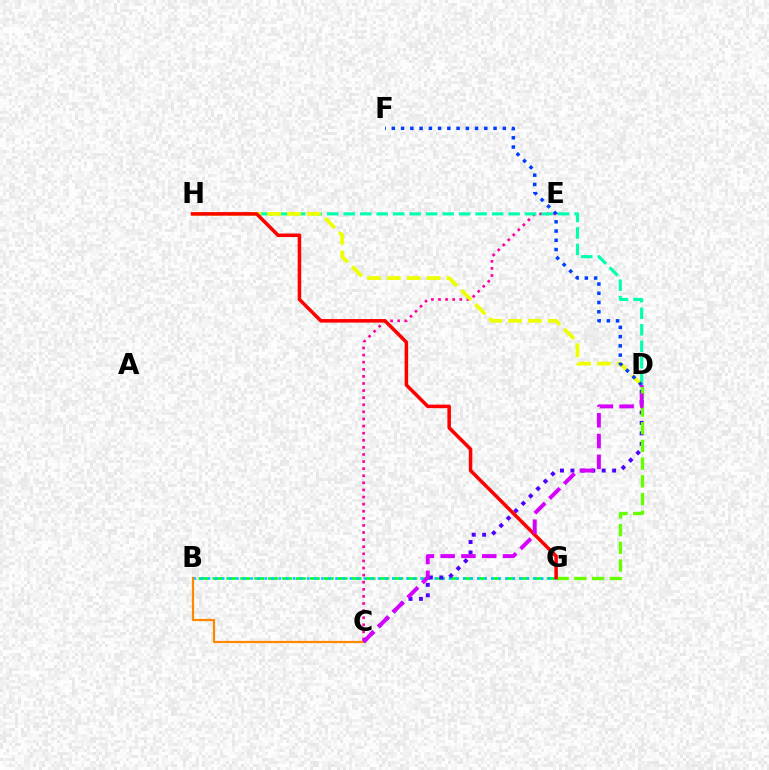{('B', 'G'): [{'color': '#00ff27', 'line_style': 'dashed', 'thickness': 1.89}, {'color': '#00c7ff', 'line_style': 'dotted', 'thickness': 1.93}], ('B', 'C'): [{'color': '#ff8800', 'line_style': 'solid', 'thickness': 1.6}], ('C', 'E'): [{'color': '#ff00a0', 'line_style': 'dotted', 'thickness': 1.93}], ('C', 'D'): [{'color': '#4f00ff', 'line_style': 'dotted', 'thickness': 2.84}, {'color': '#d600ff', 'line_style': 'dashed', 'thickness': 2.82}], ('D', 'H'): [{'color': '#00ffaf', 'line_style': 'dashed', 'thickness': 2.24}, {'color': '#eeff00', 'line_style': 'dashed', 'thickness': 2.7}], ('D', 'G'): [{'color': '#66ff00', 'line_style': 'dashed', 'thickness': 2.4}], ('G', 'H'): [{'color': '#ff0000', 'line_style': 'solid', 'thickness': 2.54}], ('D', 'F'): [{'color': '#003fff', 'line_style': 'dotted', 'thickness': 2.51}]}